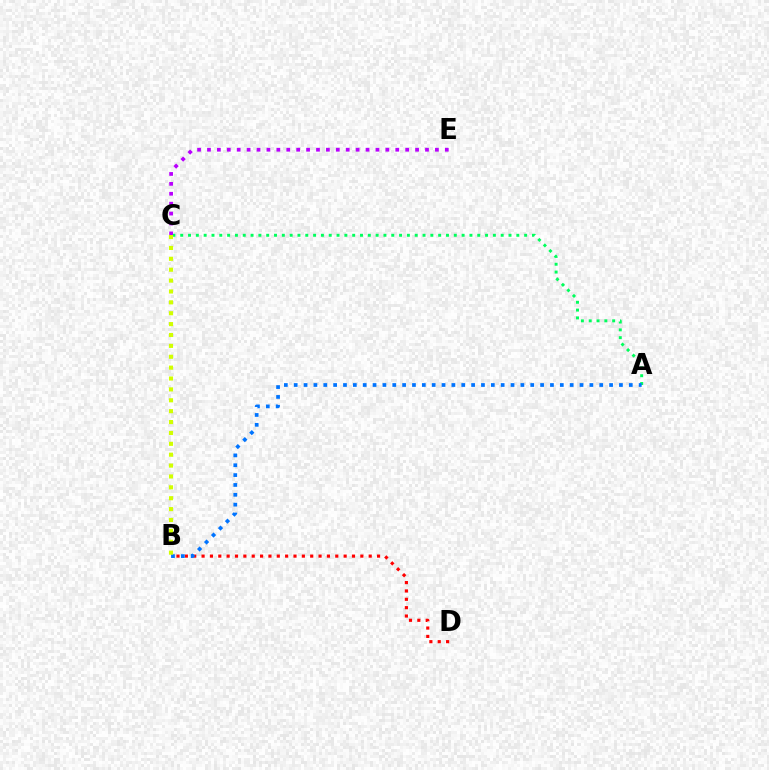{('A', 'C'): [{'color': '#00ff5c', 'line_style': 'dotted', 'thickness': 2.12}], ('B', 'D'): [{'color': '#ff0000', 'line_style': 'dotted', 'thickness': 2.27}], ('C', 'E'): [{'color': '#b900ff', 'line_style': 'dotted', 'thickness': 2.69}], ('A', 'B'): [{'color': '#0074ff', 'line_style': 'dotted', 'thickness': 2.68}], ('B', 'C'): [{'color': '#d1ff00', 'line_style': 'dotted', 'thickness': 2.96}]}